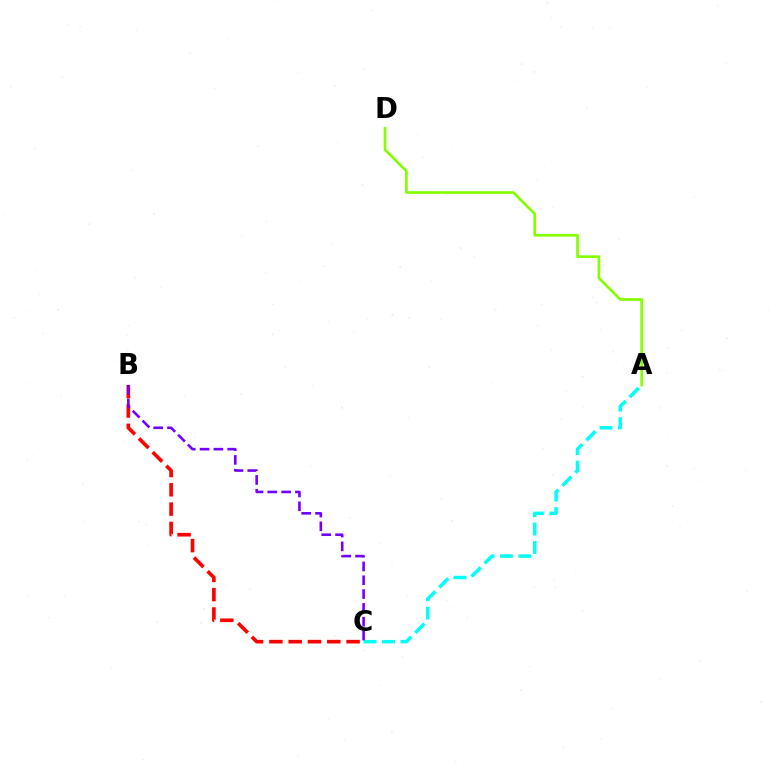{('A', 'D'): [{'color': '#84ff00', 'line_style': 'solid', 'thickness': 1.93}], ('B', 'C'): [{'color': '#ff0000', 'line_style': 'dashed', 'thickness': 2.62}, {'color': '#7200ff', 'line_style': 'dashed', 'thickness': 1.88}], ('A', 'C'): [{'color': '#00fff6', 'line_style': 'dashed', 'thickness': 2.5}]}